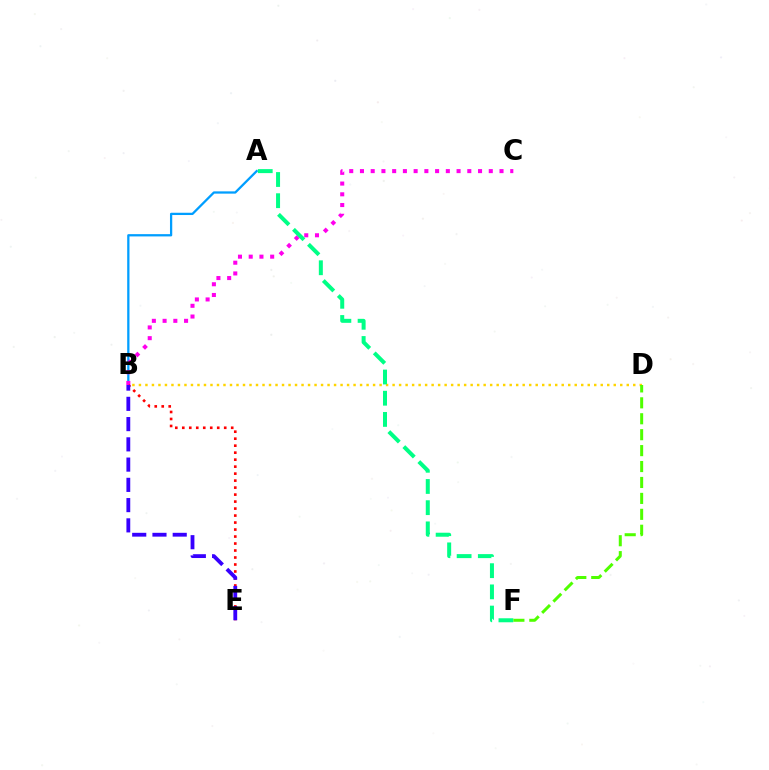{('A', 'B'): [{'color': '#009eff', 'line_style': 'solid', 'thickness': 1.64}], ('B', 'D'): [{'color': '#ffd500', 'line_style': 'dotted', 'thickness': 1.77}], ('B', 'C'): [{'color': '#ff00ed', 'line_style': 'dotted', 'thickness': 2.92}], ('B', 'E'): [{'color': '#ff0000', 'line_style': 'dotted', 'thickness': 1.9}, {'color': '#3700ff', 'line_style': 'dashed', 'thickness': 2.75}], ('A', 'F'): [{'color': '#00ff86', 'line_style': 'dashed', 'thickness': 2.88}], ('D', 'F'): [{'color': '#4fff00', 'line_style': 'dashed', 'thickness': 2.16}]}